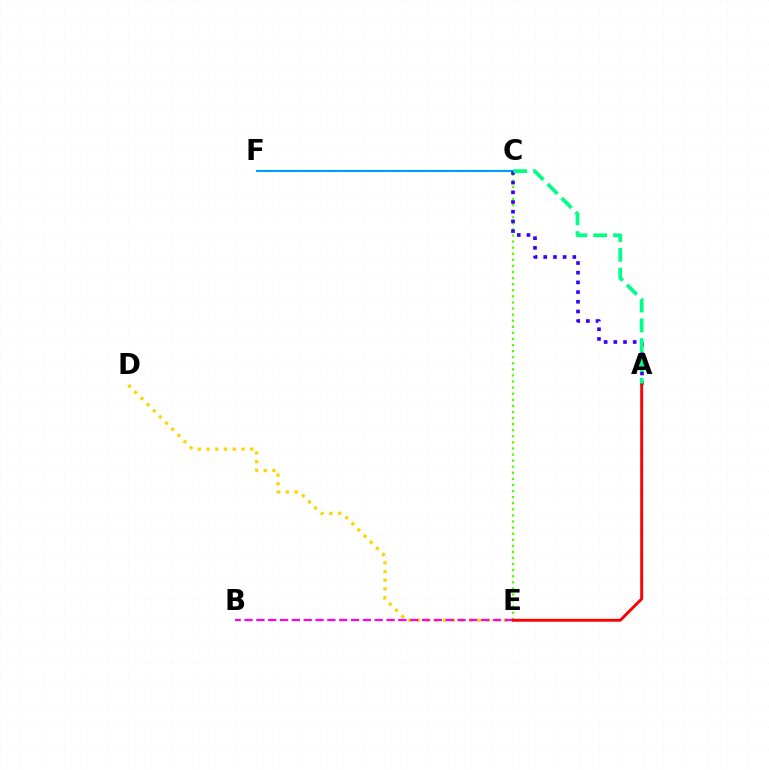{('C', 'E'): [{'color': '#4fff00', 'line_style': 'dotted', 'thickness': 1.65}], ('D', 'E'): [{'color': '#ffd500', 'line_style': 'dotted', 'thickness': 2.37}], ('C', 'F'): [{'color': '#009eff', 'line_style': 'solid', 'thickness': 1.53}], ('A', 'C'): [{'color': '#3700ff', 'line_style': 'dotted', 'thickness': 2.63}, {'color': '#00ff86', 'line_style': 'dashed', 'thickness': 2.7}], ('B', 'E'): [{'color': '#ff00ed', 'line_style': 'dashed', 'thickness': 1.61}], ('A', 'E'): [{'color': '#ff0000', 'line_style': 'solid', 'thickness': 2.09}]}